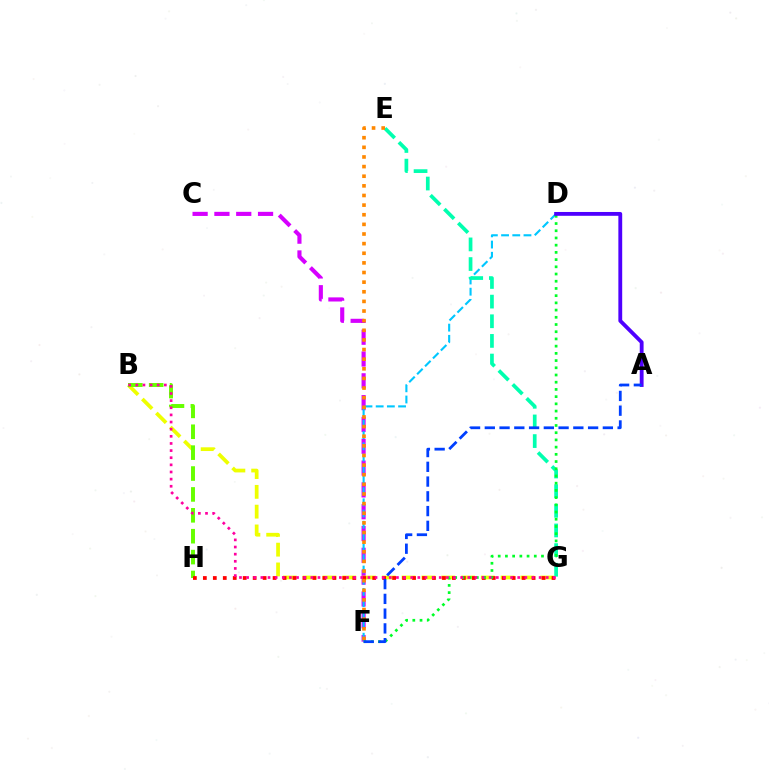{('C', 'F'): [{'color': '#d600ff', 'line_style': 'dashed', 'thickness': 2.96}], ('B', 'G'): [{'color': '#eeff00', 'line_style': 'dashed', 'thickness': 2.69}, {'color': '#ff00a0', 'line_style': 'dotted', 'thickness': 1.94}], ('D', 'F'): [{'color': '#00c7ff', 'line_style': 'dashed', 'thickness': 1.52}, {'color': '#00ff27', 'line_style': 'dotted', 'thickness': 1.96}], ('B', 'H'): [{'color': '#66ff00', 'line_style': 'dashed', 'thickness': 2.84}], ('G', 'H'): [{'color': '#ff0000', 'line_style': 'dotted', 'thickness': 2.71}], ('E', 'G'): [{'color': '#00ffaf', 'line_style': 'dashed', 'thickness': 2.67}], ('E', 'F'): [{'color': '#ff8800', 'line_style': 'dotted', 'thickness': 2.62}], ('A', 'D'): [{'color': '#4f00ff', 'line_style': 'solid', 'thickness': 2.76}], ('A', 'F'): [{'color': '#003fff', 'line_style': 'dashed', 'thickness': 2.0}]}